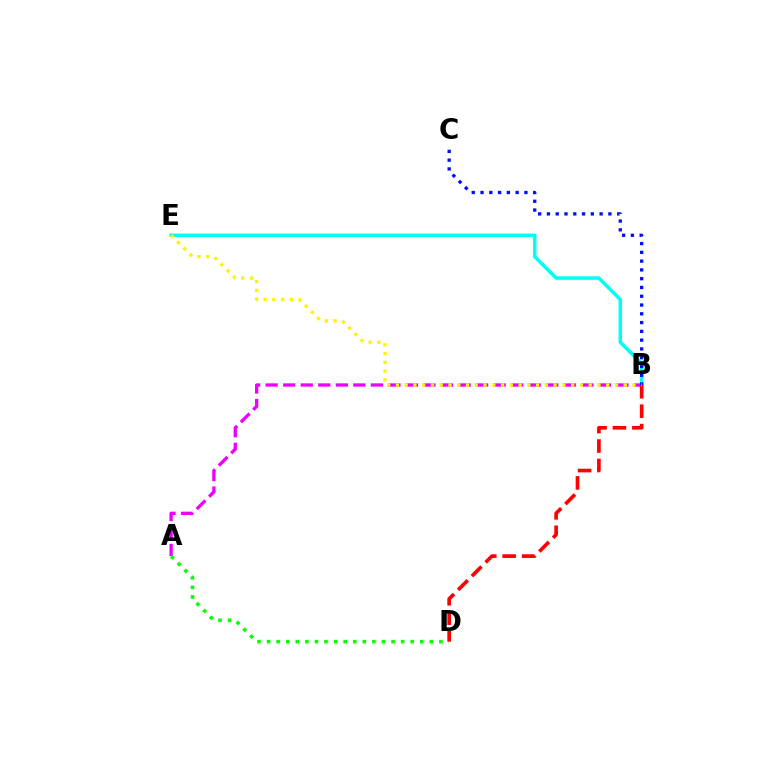{('A', 'B'): [{'color': '#ee00ff', 'line_style': 'dashed', 'thickness': 2.38}], ('A', 'D'): [{'color': '#08ff00', 'line_style': 'dotted', 'thickness': 2.6}], ('B', 'E'): [{'color': '#00fff6', 'line_style': 'solid', 'thickness': 2.51}, {'color': '#fcf500', 'line_style': 'dotted', 'thickness': 2.38}], ('B', 'C'): [{'color': '#0010ff', 'line_style': 'dotted', 'thickness': 2.39}], ('B', 'D'): [{'color': '#ff0000', 'line_style': 'dashed', 'thickness': 2.64}]}